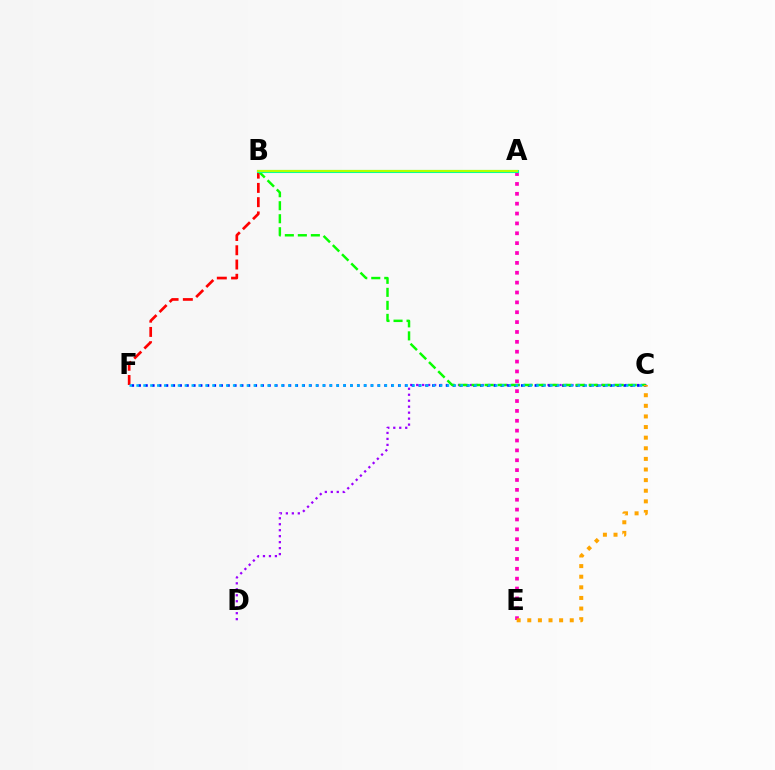{('A', 'E'): [{'color': '#ff00bd', 'line_style': 'dotted', 'thickness': 2.68}], ('C', 'D'): [{'color': '#9b00ff', 'line_style': 'dotted', 'thickness': 1.62}], ('C', 'F'): [{'color': '#0010ff', 'line_style': 'dotted', 'thickness': 1.86}, {'color': '#00b5ff', 'line_style': 'dotted', 'thickness': 1.87}], ('B', 'F'): [{'color': '#ff0000', 'line_style': 'dashed', 'thickness': 1.94}], ('B', 'C'): [{'color': '#08ff00', 'line_style': 'dashed', 'thickness': 1.77}], ('A', 'B'): [{'color': '#00ff9d', 'line_style': 'solid', 'thickness': 2.22}, {'color': '#b3ff00', 'line_style': 'solid', 'thickness': 1.55}], ('C', 'E'): [{'color': '#ffa500', 'line_style': 'dotted', 'thickness': 2.88}]}